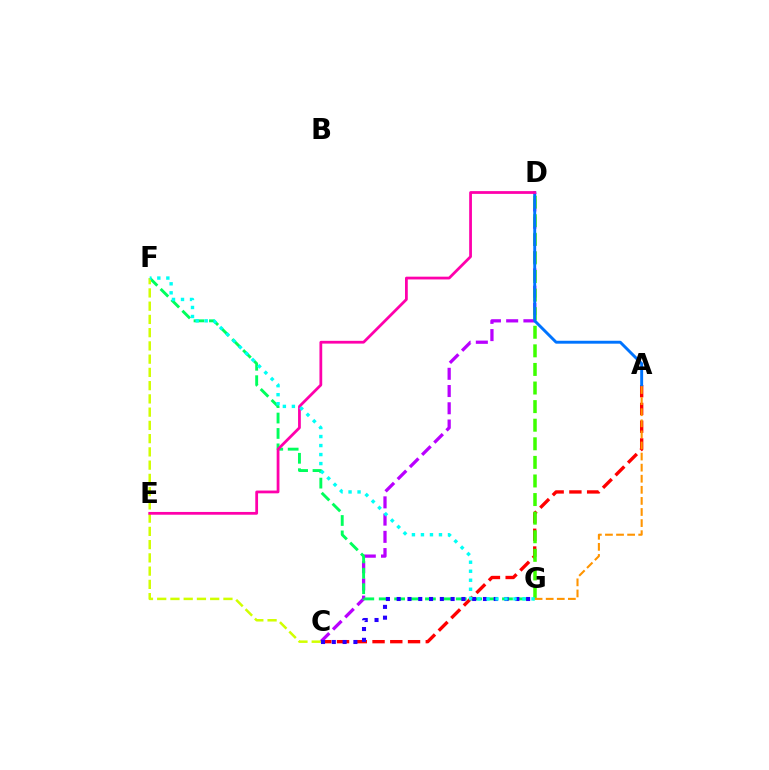{('A', 'C'): [{'color': '#ff0000', 'line_style': 'dashed', 'thickness': 2.41}], ('C', 'D'): [{'color': '#b900ff', 'line_style': 'dashed', 'thickness': 2.34}], ('F', 'G'): [{'color': '#00ff5c', 'line_style': 'dashed', 'thickness': 2.09}, {'color': '#00fff6', 'line_style': 'dotted', 'thickness': 2.45}], ('C', 'F'): [{'color': '#d1ff00', 'line_style': 'dashed', 'thickness': 1.8}], ('D', 'G'): [{'color': '#3dff00', 'line_style': 'dashed', 'thickness': 2.53}], ('A', 'D'): [{'color': '#0074ff', 'line_style': 'solid', 'thickness': 2.1}], ('D', 'E'): [{'color': '#ff00ac', 'line_style': 'solid', 'thickness': 1.99}], ('A', 'G'): [{'color': '#ff9400', 'line_style': 'dashed', 'thickness': 1.51}], ('C', 'G'): [{'color': '#2500ff', 'line_style': 'dotted', 'thickness': 2.93}]}